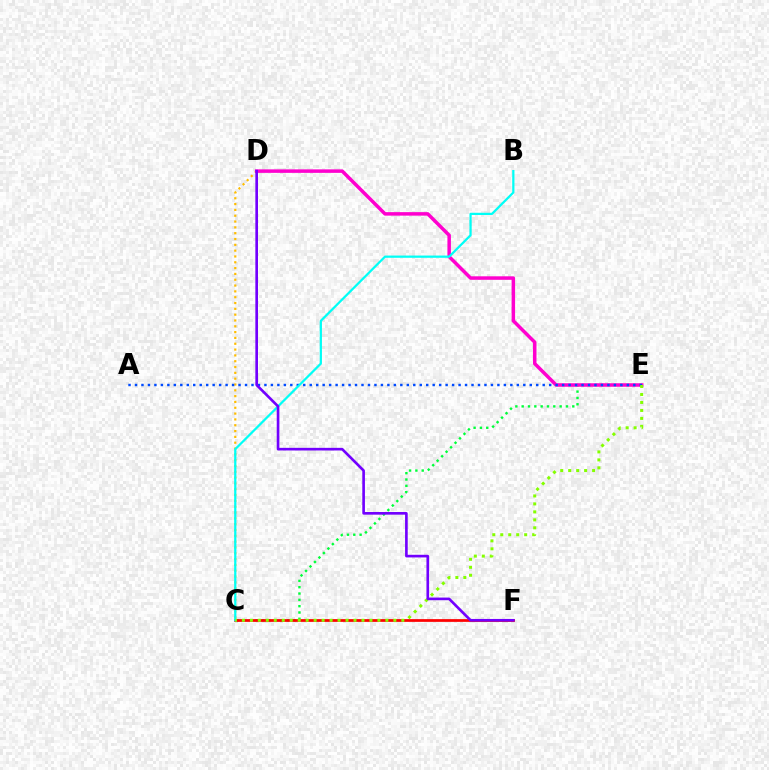{('C', 'D'): [{'color': '#ffbd00', 'line_style': 'dotted', 'thickness': 1.58}], ('C', 'E'): [{'color': '#00ff39', 'line_style': 'dotted', 'thickness': 1.72}, {'color': '#84ff00', 'line_style': 'dotted', 'thickness': 2.17}], ('D', 'E'): [{'color': '#ff00cf', 'line_style': 'solid', 'thickness': 2.52}], ('C', 'F'): [{'color': '#ff0000', 'line_style': 'solid', 'thickness': 1.97}], ('A', 'E'): [{'color': '#004bff', 'line_style': 'dotted', 'thickness': 1.76}], ('B', 'C'): [{'color': '#00fff6', 'line_style': 'solid', 'thickness': 1.61}], ('D', 'F'): [{'color': '#7200ff', 'line_style': 'solid', 'thickness': 1.91}]}